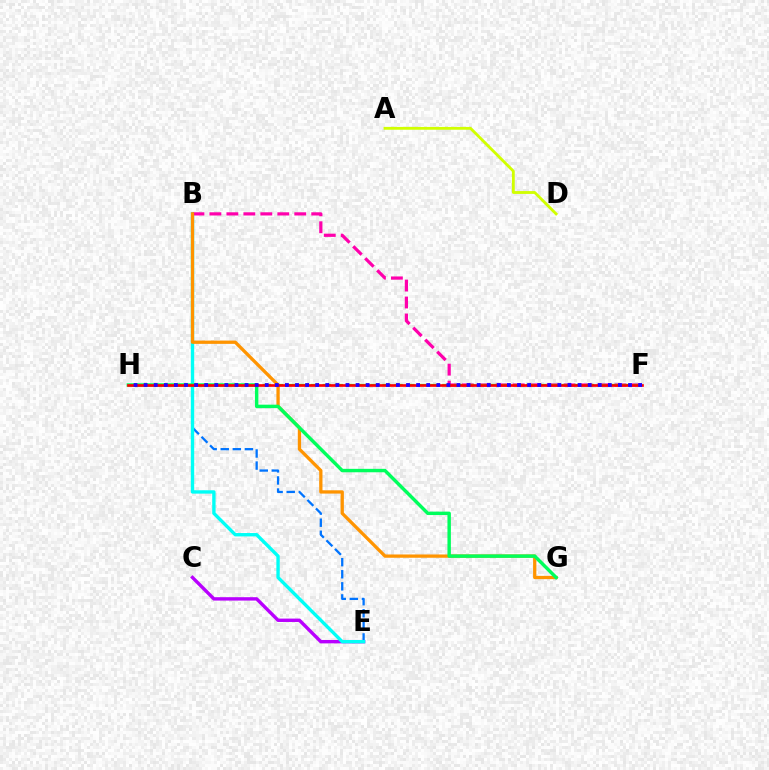{('C', 'E'): [{'color': '#b900ff', 'line_style': 'solid', 'thickness': 2.44}], ('B', 'E'): [{'color': '#0074ff', 'line_style': 'dashed', 'thickness': 1.64}, {'color': '#00fff6', 'line_style': 'solid', 'thickness': 2.42}], ('B', 'F'): [{'color': '#ff00ac', 'line_style': 'dashed', 'thickness': 2.31}], ('F', 'H'): [{'color': '#3dff00', 'line_style': 'dashed', 'thickness': 1.63}, {'color': '#ff0000', 'line_style': 'solid', 'thickness': 1.92}, {'color': '#2500ff', 'line_style': 'dotted', 'thickness': 2.74}], ('B', 'G'): [{'color': '#ff9400', 'line_style': 'solid', 'thickness': 2.36}], ('A', 'D'): [{'color': '#d1ff00', 'line_style': 'solid', 'thickness': 2.04}], ('G', 'H'): [{'color': '#00ff5c', 'line_style': 'solid', 'thickness': 2.47}]}